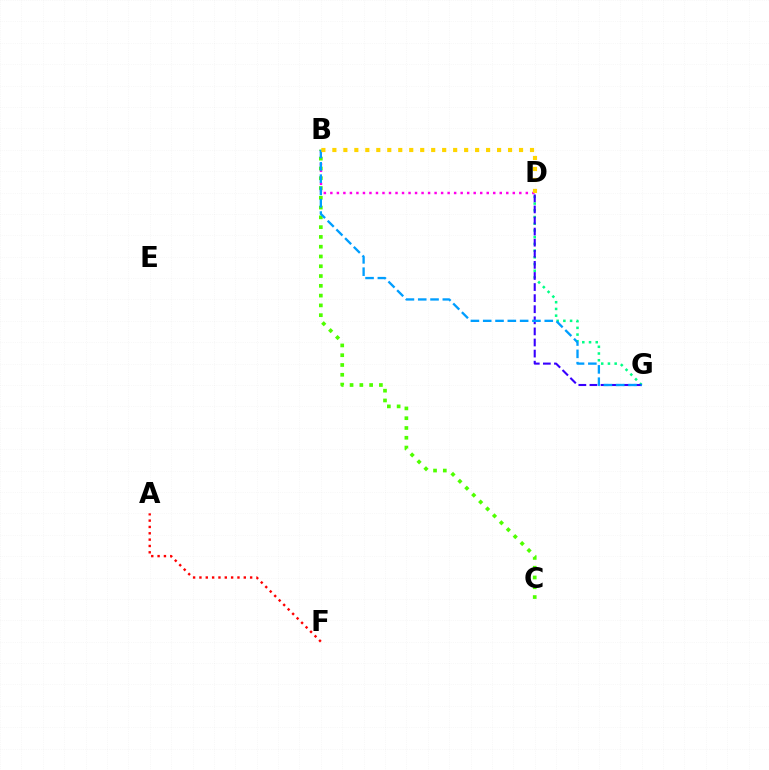{('B', 'D'): [{'color': '#ff00ed', 'line_style': 'dotted', 'thickness': 1.77}, {'color': '#ffd500', 'line_style': 'dotted', 'thickness': 2.98}], ('B', 'C'): [{'color': '#4fff00', 'line_style': 'dotted', 'thickness': 2.66}], ('D', 'G'): [{'color': '#00ff86', 'line_style': 'dotted', 'thickness': 1.83}, {'color': '#3700ff', 'line_style': 'dashed', 'thickness': 1.51}], ('B', 'G'): [{'color': '#009eff', 'line_style': 'dashed', 'thickness': 1.67}], ('A', 'F'): [{'color': '#ff0000', 'line_style': 'dotted', 'thickness': 1.72}]}